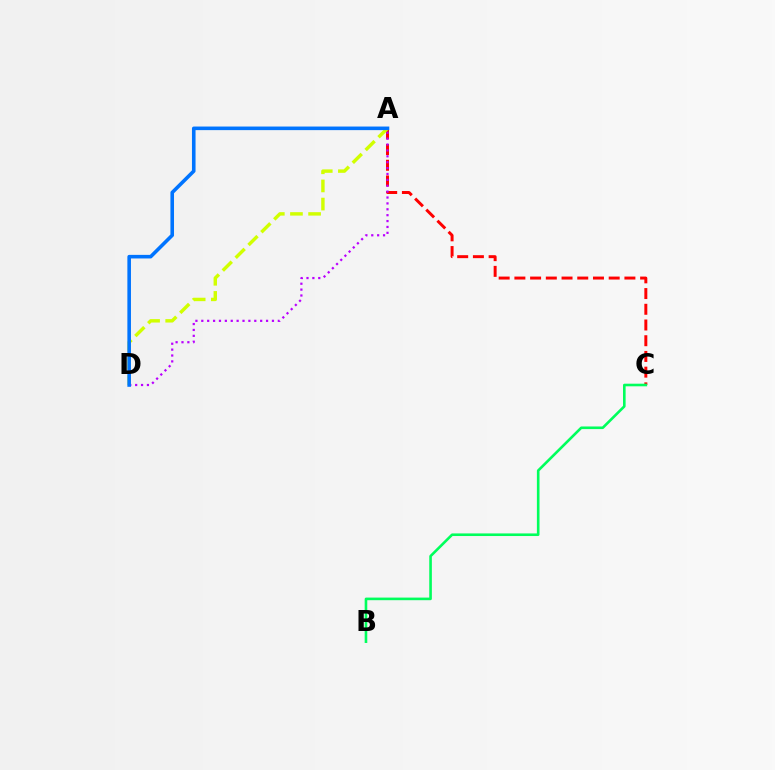{('A', 'C'): [{'color': '#ff0000', 'line_style': 'dashed', 'thickness': 2.14}], ('A', 'D'): [{'color': '#b900ff', 'line_style': 'dotted', 'thickness': 1.6}, {'color': '#d1ff00', 'line_style': 'dashed', 'thickness': 2.46}, {'color': '#0074ff', 'line_style': 'solid', 'thickness': 2.58}], ('B', 'C'): [{'color': '#00ff5c', 'line_style': 'solid', 'thickness': 1.88}]}